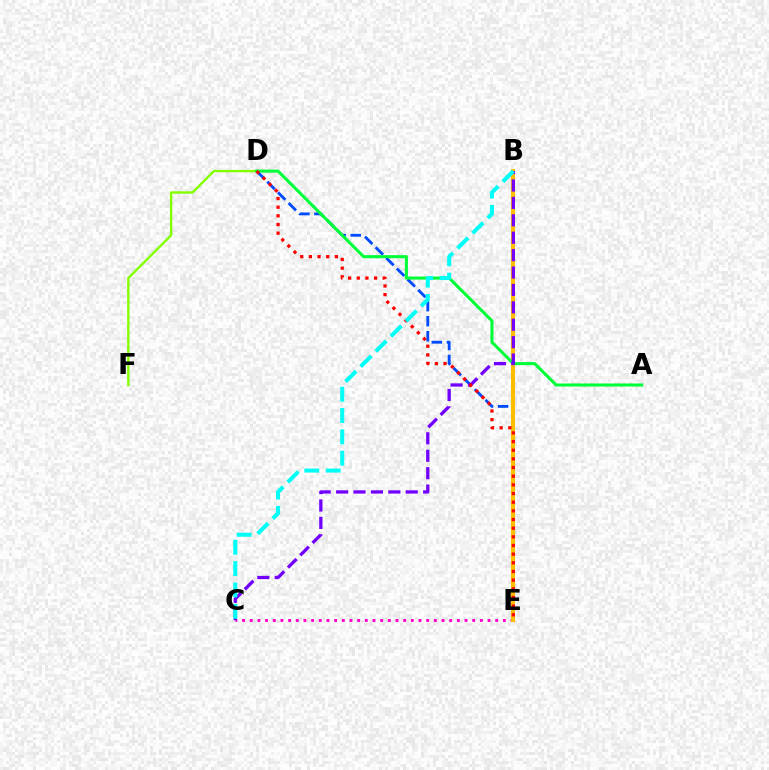{('C', 'E'): [{'color': '#ff00cf', 'line_style': 'dotted', 'thickness': 2.08}], ('D', 'E'): [{'color': '#004bff', 'line_style': 'dashed', 'thickness': 2.04}, {'color': '#ff0000', 'line_style': 'dotted', 'thickness': 2.35}], ('B', 'E'): [{'color': '#ffbd00', 'line_style': 'solid', 'thickness': 2.96}], ('D', 'F'): [{'color': '#84ff00', 'line_style': 'solid', 'thickness': 1.72}], ('A', 'D'): [{'color': '#00ff39', 'line_style': 'solid', 'thickness': 2.21}], ('B', 'C'): [{'color': '#7200ff', 'line_style': 'dashed', 'thickness': 2.36}, {'color': '#00fff6', 'line_style': 'dashed', 'thickness': 2.9}]}